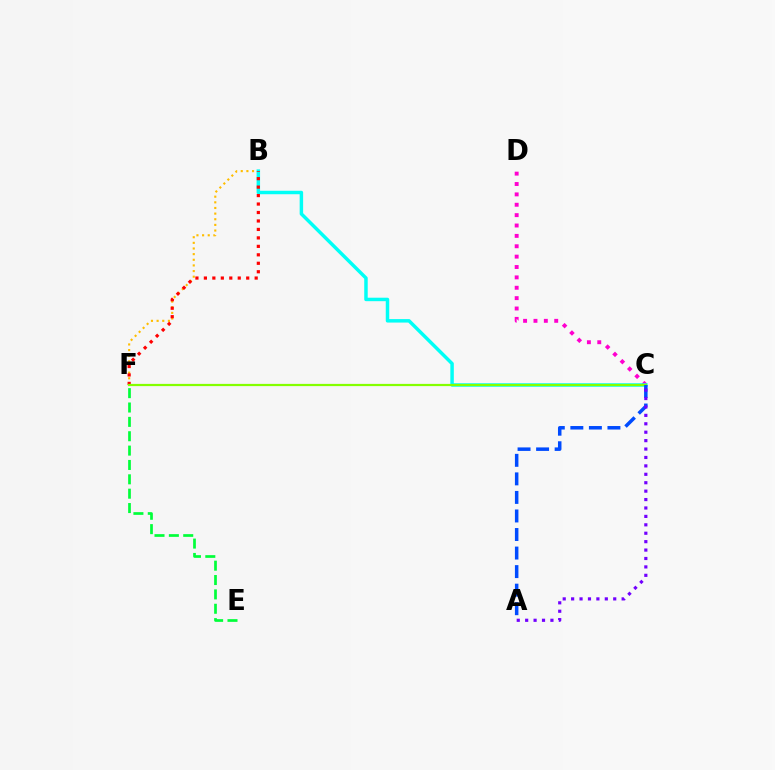{('C', 'D'): [{'color': '#ff00cf', 'line_style': 'dotted', 'thickness': 2.82}], ('B', 'F'): [{'color': '#ffbd00', 'line_style': 'dotted', 'thickness': 1.53}, {'color': '#ff0000', 'line_style': 'dotted', 'thickness': 2.3}], ('B', 'C'): [{'color': '#00fff6', 'line_style': 'solid', 'thickness': 2.5}], ('E', 'F'): [{'color': '#00ff39', 'line_style': 'dashed', 'thickness': 1.95}], ('C', 'F'): [{'color': '#84ff00', 'line_style': 'solid', 'thickness': 1.59}], ('A', 'C'): [{'color': '#004bff', 'line_style': 'dashed', 'thickness': 2.52}, {'color': '#7200ff', 'line_style': 'dotted', 'thickness': 2.29}]}